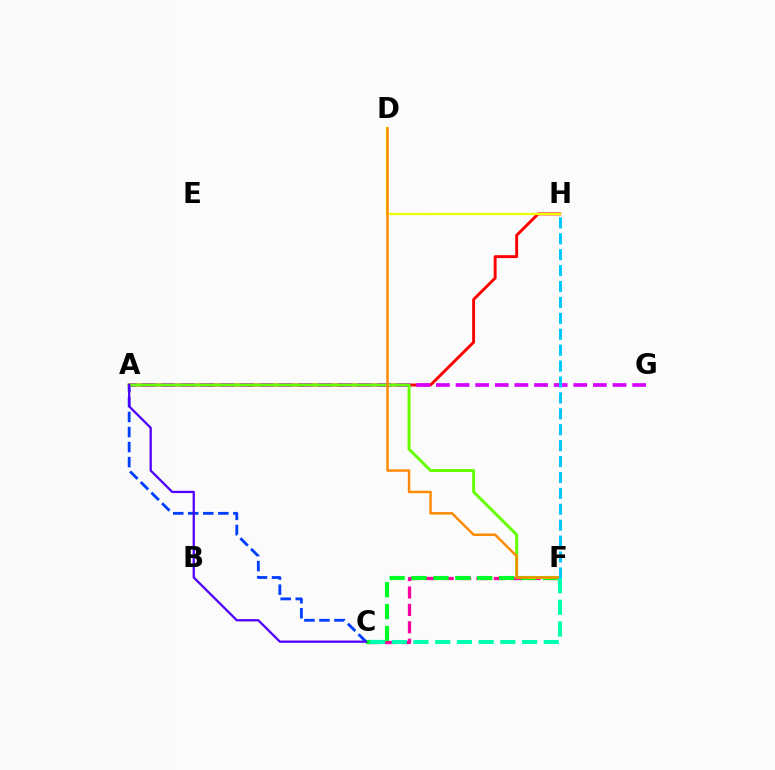{('A', 'C'): [{'color': '#003fff', 'line_style': 'dashed', 'thickness': 2.04}, {'color': '#4f00ff', 'line_style': 'solid', 'thickness': 1.63}], ('C', 'F'): [{'color': '#ff00a0', 'line_style': 'dashed', 'thickness': 2.36}, {'color': '#00ff27', 'line_style': 'dashed', 'thickness': 2.97}, {'color': '#00ffaf', 'line_style': 'dashed', 'thickness': 2.95}], ('A', 'H'): [{'color': '#ff0000', 'line_style': 'solid', 'thickness': 2.1}], ('D', 'H'): [{'color': '#eeff00', 'line_style': 'solid', 'thickness': 1.6}], ('A', 'G'): [{'color': '#d600ff', 'line_style': 'dashed', 'thickness': 2.67}], ('A', 'F'): [{'color': '#66ff00', 'line_style': 'solid', 'thickness': 2.14}], ('D', 'F'): [{'color': '#ff8800', 'line_style': 'solid', 'thickness': 1.76}], ('F', 'H'): [{'color': '#00c7ff', 'line_style': 'dashed', 'thickness': 2.16}]}